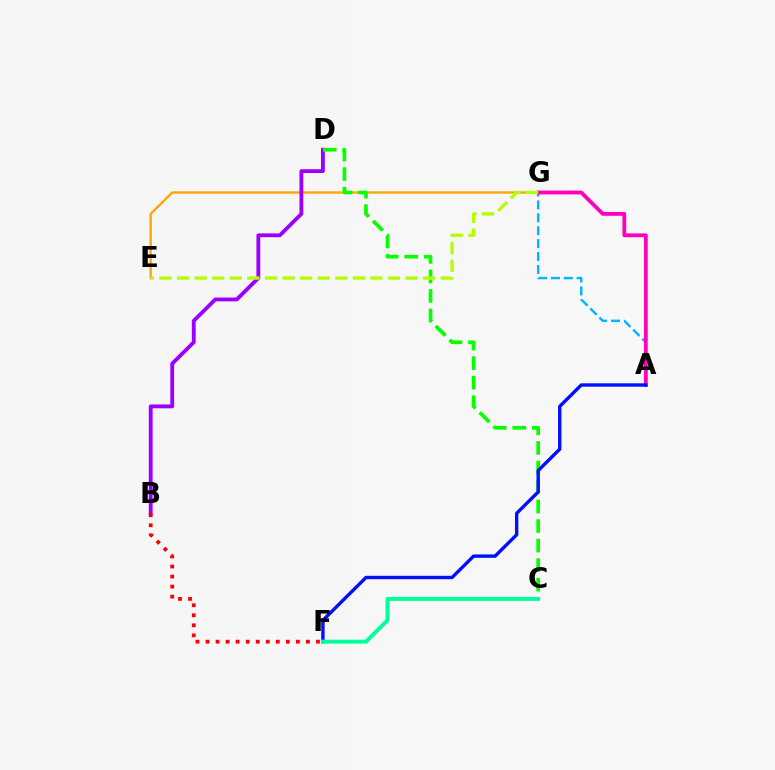{('E', 'G'): [{'color': '#ffa500', 'line_style': 'solid', 'thickness': 1.68}, {'color': '#b3ff00', 'line_style': 'dashed', 'thickness': 2.39}], ('A', 'G'): [{'color': '#00b5ff', 'line_style': 'dashed', 'thickness': 1.75}, {'color': '#ff00bd', 'line_style': 'solid', 'thickness': 2.75}], ('B', 'D'): [{'color': '#9b00ff', 'line_style': 'solid', 'thickness': 2.76}], ('C', 'D'): [{'color': '#08ff00', 'line_style': 'dashed', 'thickness': 2.65}], ('B', 'F'): [{'color': '#ff0000', 'line_style': 'dotted', 'thickness': 2.73}], ('A', 'F'): [{'color': '#0010ff', 'line_style': 'solid', 'thickness': 2.44}], ('C', 'F'): [{'color': '#00ff9d', 'line_style': 'solid', 'thickness': 2.84}]}